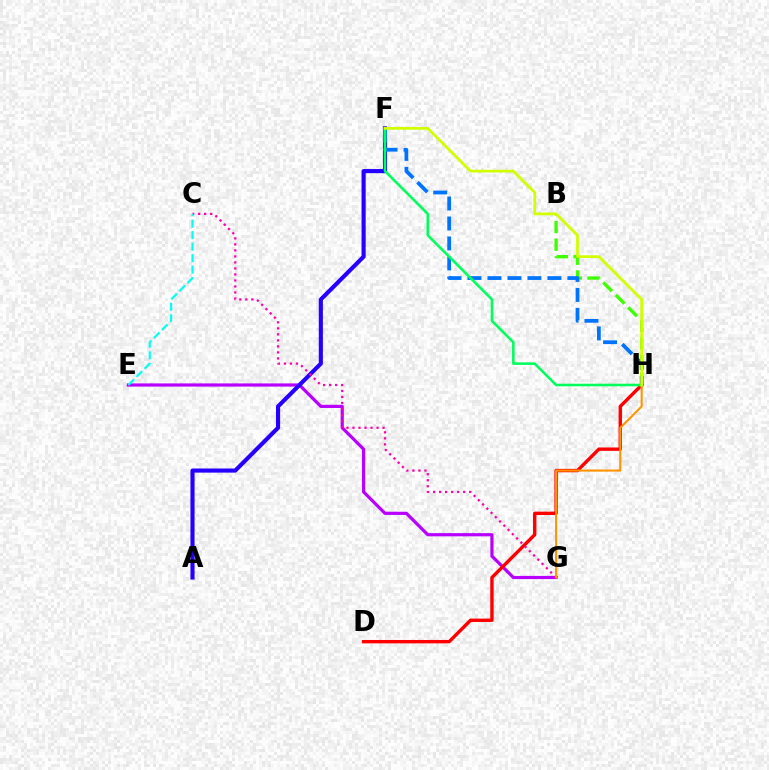{('E', 'G'): [{'color': '#b900ff', 'line_style': 'solid', 'thickness': 2.3}], ('D', 'H'): [{'color': '#ff0000', 'line_style': 'solid', 'thickness': 2.44}], ('A', 'F'): [{'color': '#2500ff', 'line_style': 'solid', 'thickness': 2.97}], ('C', 'G'): [{'color': '#ff00ac', 'line_style': 'dotted', 'thickness': 1.63}], ('B', 'H'): [{'color': '#3dff00', 'line_style': 'dashed', 'thickness': 2.4}], ('F', 'H'): [{'color': '#0074ff', 'line_style': 'dashed', 'thickness': 2.71}, {'color': '#00ff5c', 'line_style': 'solid', 'thickness': 1.85}, {'color': '#d1ff00', 'line_style': 'solid', 'thickness': 1.99}], ('G', 'H'): [{'color': '#ff9400', 'line_style': 'solid', 'thickness': 1.51}], ('C', 'E'): [{'color': '#00fff6', 'line_style': 'dashed', 'thickness': 1.56}]}